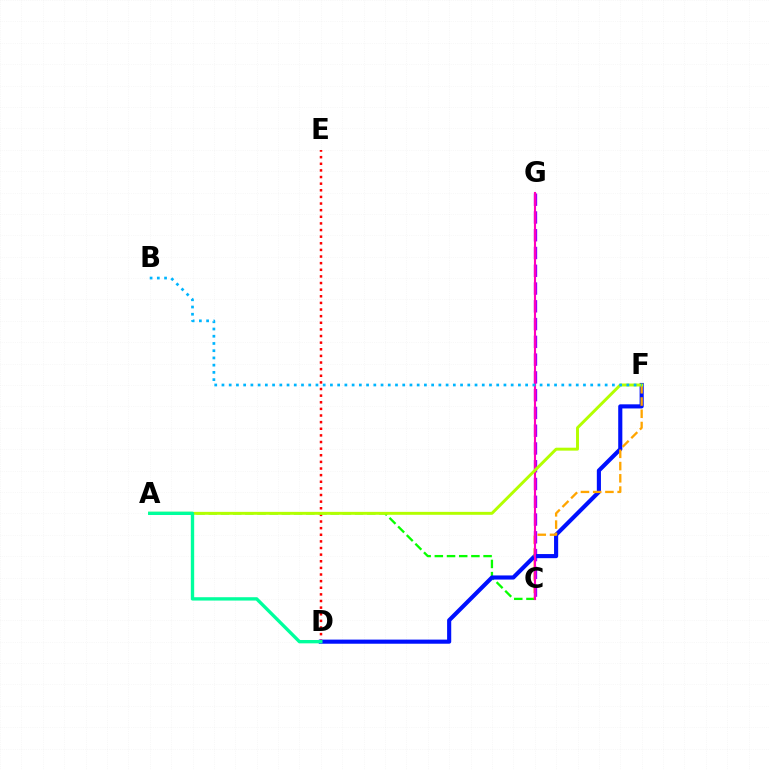{('C', 'G'): [{'color': '#9b00ff', 'line_style': 'dashed', 'thickness': 2.41}, {'color': '#ff00bd', 'line_style': 'solid', 'thickness': 1.54}], ('D', 'E'): [{'color': '#ff0000', 'line_style': 'dotted', 'thickness': 1.8}], ('A', 'C'): [{'color': '#08ff00', 'line_style': 'dashed', 'thickness': 1.66}], ('D', 'F'): [{'color': '#0010ff', 'line_style': 'solid', 'thickness': 2.97}], ('C', 'F'): [{'color': '#ffa500', 'line_style': 'dashed', 'thickness': 1.66}], ('A', 'F'): [{'color': '#b3ff00', 'line_style': 'solid', 'thickness': 2.12}], ('B', 'F'): [{'color': '#00b5ff', 'line_style': 'dotted', 'thickness': 1.96}], ('A', 'D'): [{'color': '#00ff9d', 'line_style': 'solid', 'thickness': 2.41}]}